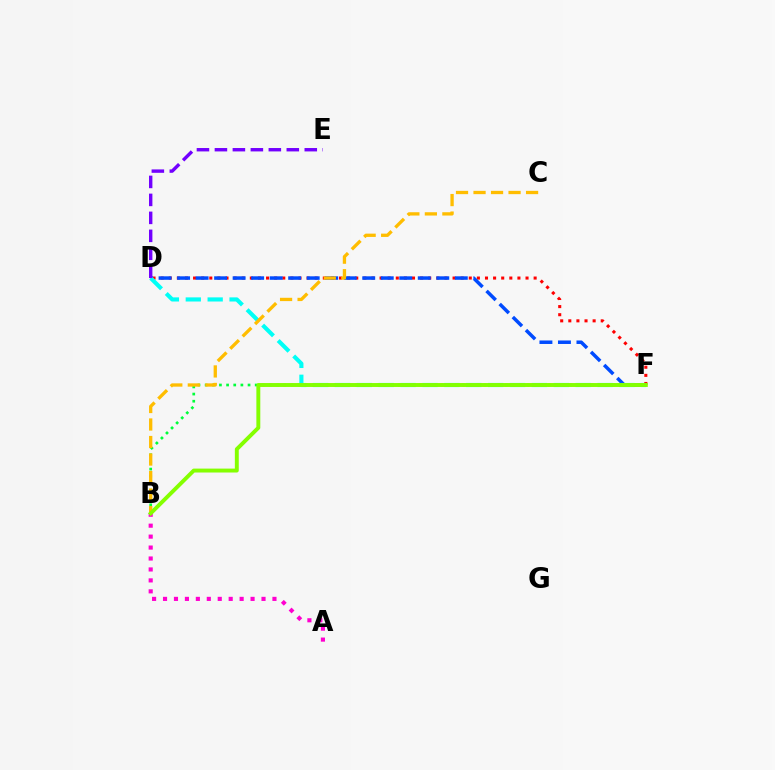{('D', 'F'): [{'color': '#ff0000', 'line_style': 'dotted', 'thickness': 2.2}, {'color': '#004bff', 'line_style': 'dashed', 'thickness': 2.52}, {'color': '#00fff6', 'line_style': 'dashed', 'thickness': 2.97}], ('A', 'B'): [{'color': '#ff00cf', 'line_style': 'dotted', 'thickness': 2.97}], ('B', 'F'): [{'color': '#00ff39', 'line_style': 'dotted', 'thickness': 1.94}, {'color': '#84ff00', 'line_style': 'solid', 'thickness': 2.82}], ('B', 'C'): [{'color': '#ffbd00', 'line_style': 'dashed', 'thickness': 2.38}], ('D', 'E'): [{'color': '#7200ff', 'line_style': 'dashed', 'thickness': 2.44}]}